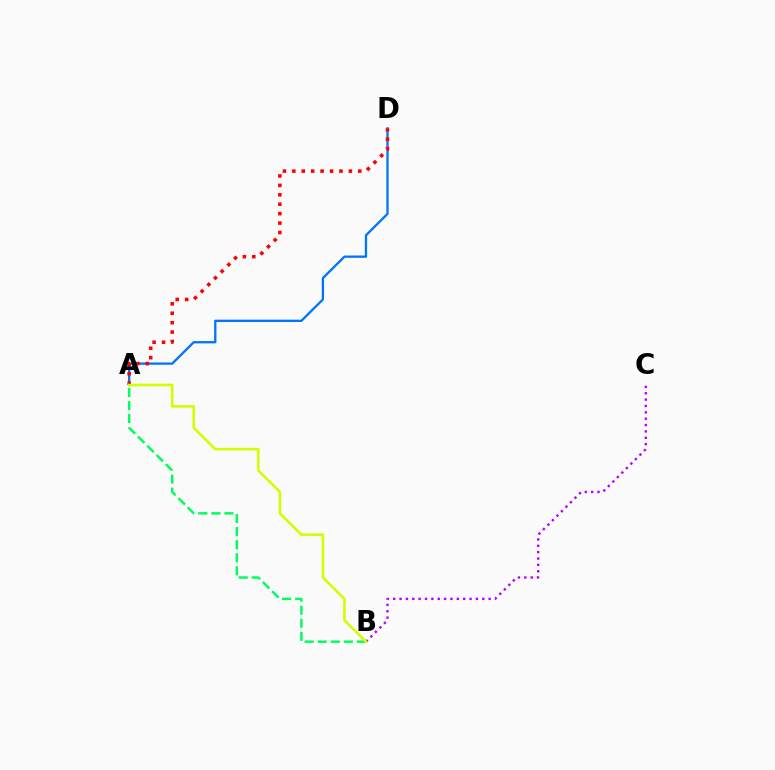{('B', 'C'): [{'color': '#b900ff', 'line_style': 'dotted', 'thickness': 1.73}], ('A', 'D'): [{'color': '#0074ff', 'line_style': 'solid', 'thickness': 1.66}, {'color': '#ff0000', 'line_style': 'dotted', 'thickness': 2.56}], ('A', 'B'): [{'color': '#00ff5c', 'line_style': 'dashed', 'thickness': 1.77}, {'color': '#d1ff00', 'line_style': 'solid', 'thickness': 1.87}]}